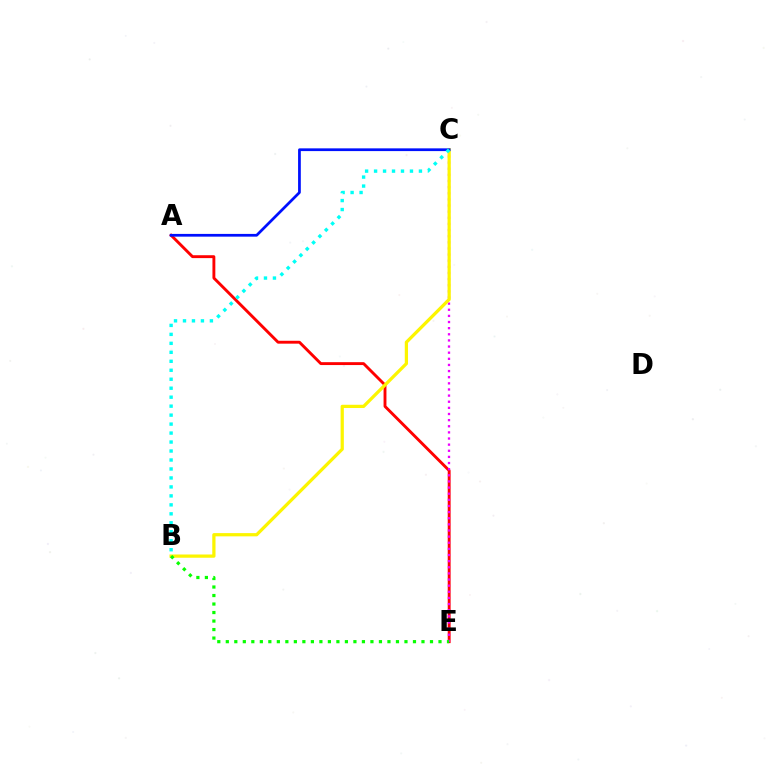{('A', 'E'): [{'color': '#ff0000', 'line_style': 'solid', 'thickness': 2.08}], ('C', 'E'): [{'color': '#ee00ff', 'line_style': 'dotted', 'thickness': 1.67}], ('B', 'C'): [{'color': '#fcf500', 'line_style': 'solid', 'thickness': 2.33}, {'color': '#00fff6', 'line_style': 'dotted', 'thickness': 2.44}], ('A', 'C'): [{'color': '#0010ff', 'line_style': 'solid', 'thickness': 1.97}], ('B', 'E'): [{'color': '#08ff00', 'line_style': 'dotted', 'thickness': 2.31}]}